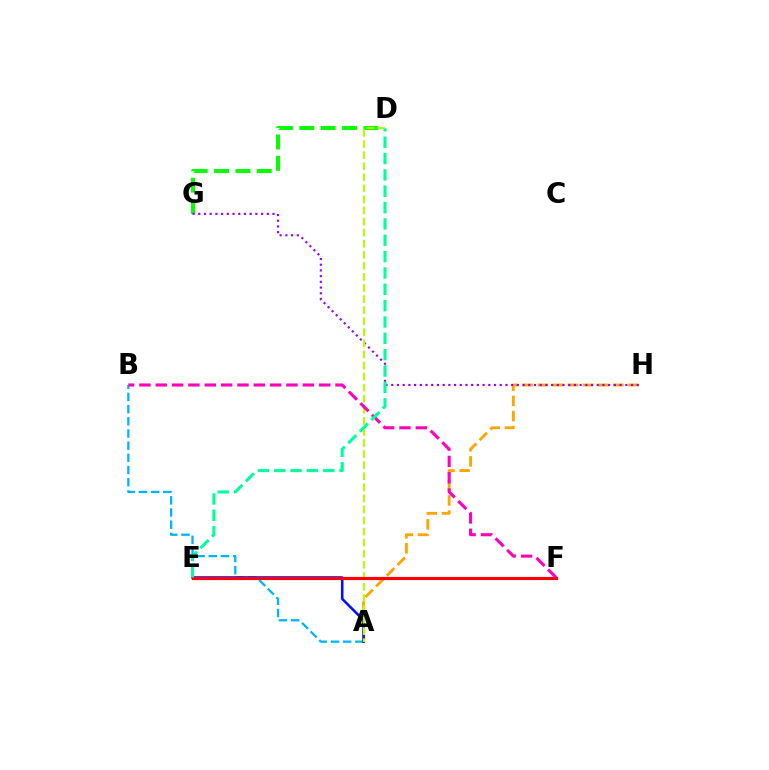{('D', 'G'): [{'color': '#08ff00', 'line_style': 'dashed', 'thickness': 2.9}], ('A', 'B'): [{'color': '#00b5ff', 'line_style': 'dashed', 'thickness': 1.65}], ('A', 'H'): [{'color': '#ffa500', 'line_style': 'dashed', 'thickness': 2.05}], ('G', 'H'): [{'color': '#9b00ff', 'line_style': 'dotted', 'thickness': 1.55}], ('A', 'E'): [{'color': '#0010ff', 'line_style': 'solid', 'thickness': 1.86}], ('A', 'D'): [{'color': '#b3ff00', 'line_style': 'dashed', 'thickness': 1.5}], ('E', 'F'): [{'color': '#ff0000', 'line_style': 'solid', 'thickness': 2.27}], ('B', 'F'): [{'color': '#ff00bd', 'line_style': 'dashed', 'thickness': 2.22}], ('D', 'E'): [{'color': '#00ff9d', 'line_style': 'dashed', 'thickness': 2.22}]}